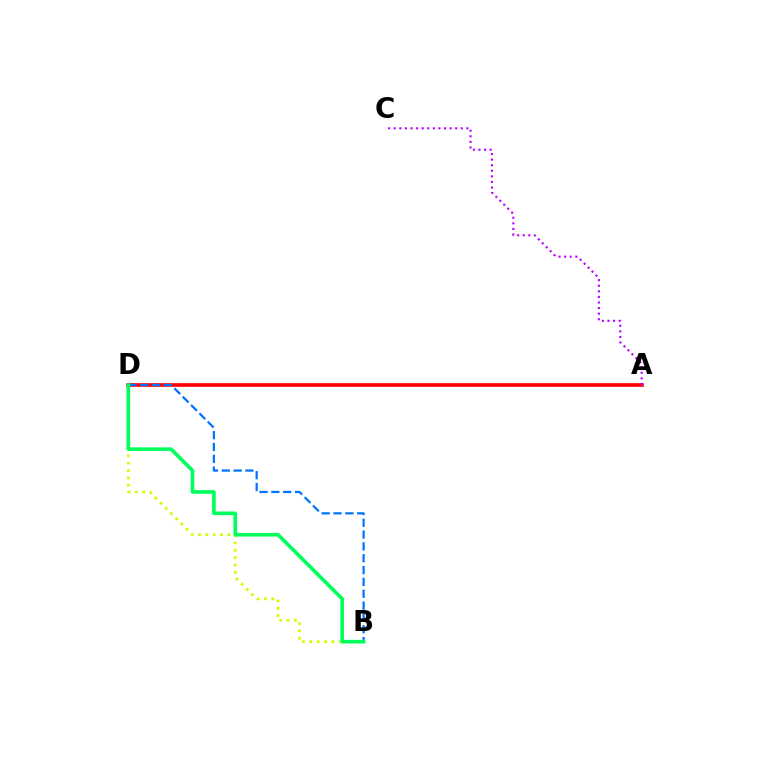{('A', 'D'): [{'color': '#ff0000', 'line_style': 'solid', 'thickness': 2.62}], ('A', 'C'): [{'color': '#b900ff', 'line_style': 'dotted', 'thickness': 1.52}], ('B', 'D'): [{'color': '#d1ff00', 'line_style': 'dotted', 'thickness': 2.0}, {'color': '#0074ff', 'line_style': 'dashed', 'thickness': 1.61}, {'color': '#00ff5c', 'line_style': 'solid', 'thickness': 2.62}]}